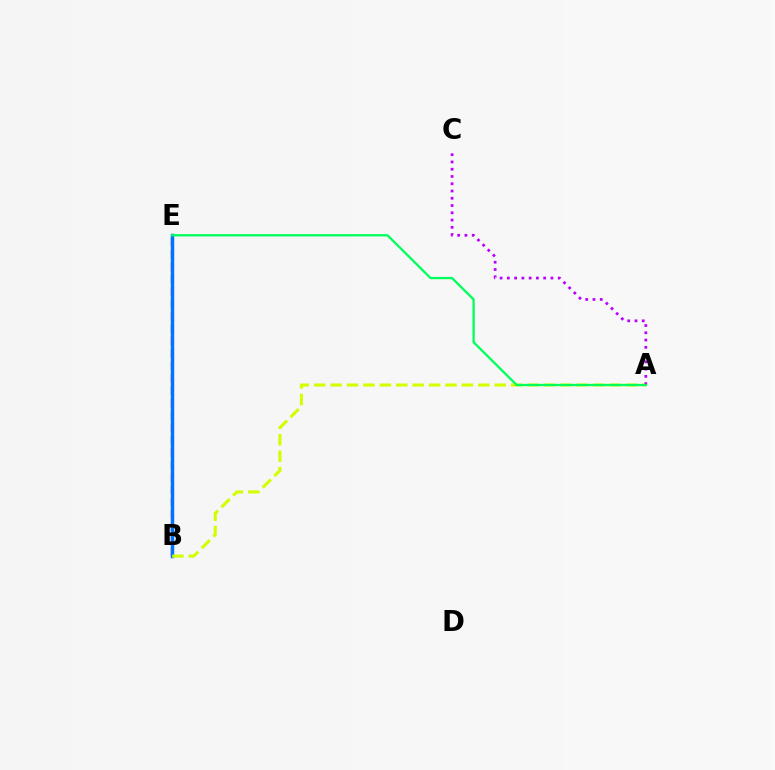{('B', 'E'): [{'color': '#ff0000', 'line_style': 'dashed', 'thickness': 1.68}, {'color': '#0074ff', 'line_style': 'solid', 'thickness': 2.49}], ('A', 'B'): [{'color': '#d1ff00', 'line_style': 'dashed', 'thickness': 2.23}], ('A', 'C'): [{'color': '#b900ff', 'line_style': 'dotted', 'thickness': 1.97}], ('A', 'E'): [{'color': '#00ff5c', 'line_style': 'solid', 'thickness': 1.65}]}